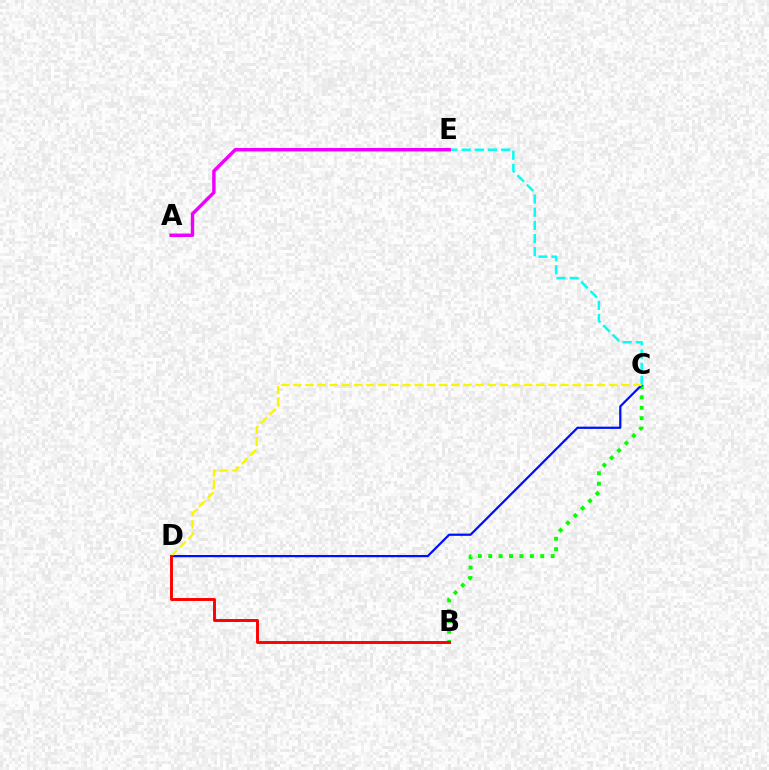{('B', 'C'): [{'color': '#08ff00', 'line_style': 'dotted', 'thickness': 2.83}], ('C', 'D'): [{'color': '#0010ff', 'line_style': 'solid', 'thickness': 1.61}, {'color': '#fcf500', 'line_style': 'dashed', 'thickness': 1.65}], ('C', 'E'): [{'color': '#00fff6', 'line_style': 'dashed', 'thickness': 1.79}], ('B', 'D'): [{'color': '#ff0000', 'line_style': 'solid', 'thickness': 2.11}], ('A', 'E'): [{'color': '#ee00ff', 'line_style': 'solid', 'thickness': 2.47}]}